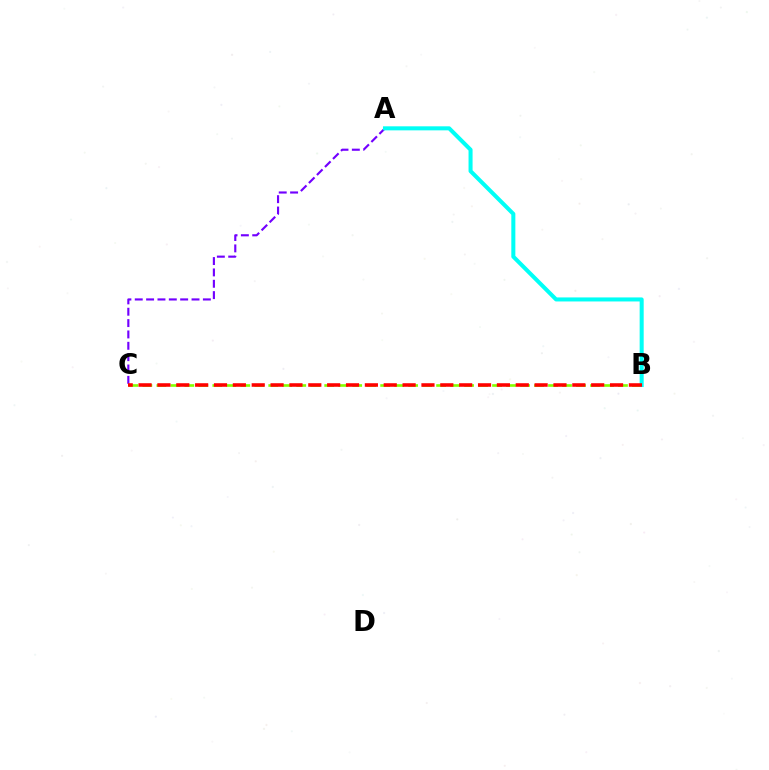{('A', 'C'): [{'color': '#7200ff', 'line_style': 'dashed', 'thickness': 1.54}], ('B', 'C'): [{'color': '#84ff00', 'line_style': 'dashed', 'thickness': 1.9}, {'color': '#ff0000', 'line_style': 'dashed', 'thickness': 2.56}], ('A', 'B'): [{'color': '#00fff6', 'line_style': 'solid', 'thickness': 2.91}]}